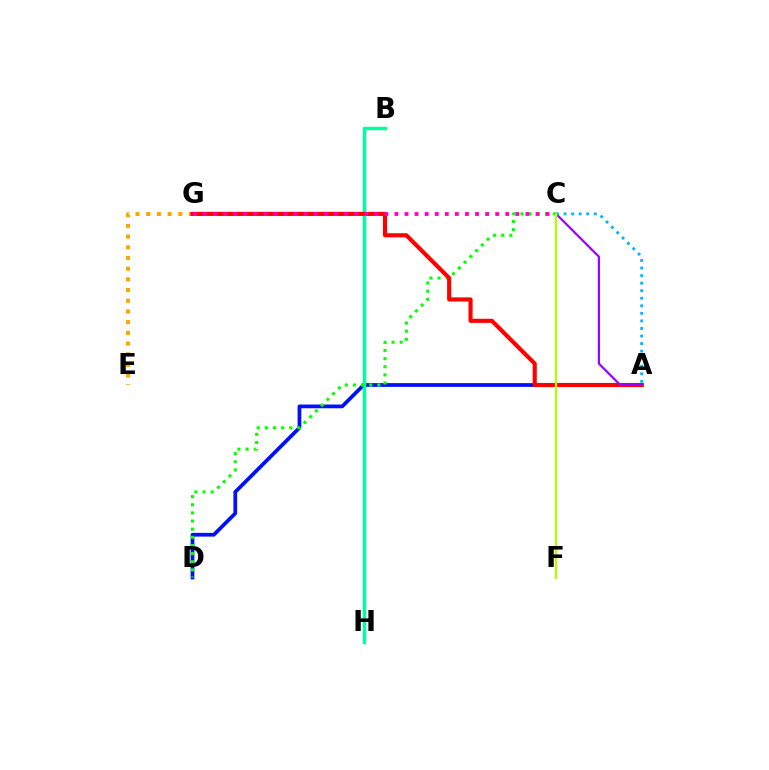{('A', 'D'): [{'color': '#0010ff', 'line_style': 'solid', 'thickness': 2.69}], ('E', 'G'): [{'color': '#ffa500', 'line_style': 'dotted', 'thickness': 2.91}], ('B', 'H'): [{'color': '#00ff9d', 'line_style': 'solid', 'thickness': 2.47}], ('C', 'D'): [{'color': '#08ff00', 'line_style': 'dotted', 'thickness': 2.21}], ('A', 'G'): [{'color': '#ff0000', 'line_style': 'solid', 'thickness': 2.96}], ('C', 'G'): [{'color': '#ff00bd', 'line_style': 'dotted', 'thickness': 2.74}], ('A', 'C'): [{'color': '#9b00ff', 'line_style': 'solid', 'thickness': 1.57}, {'color': '#00b5ff', 'line_style': 'dotted', 'thickness': 2.05}], ('C', 'F'): [{'color': '#b3ff00', 'line_style': 'solid', 'thickness': 1.62}]}